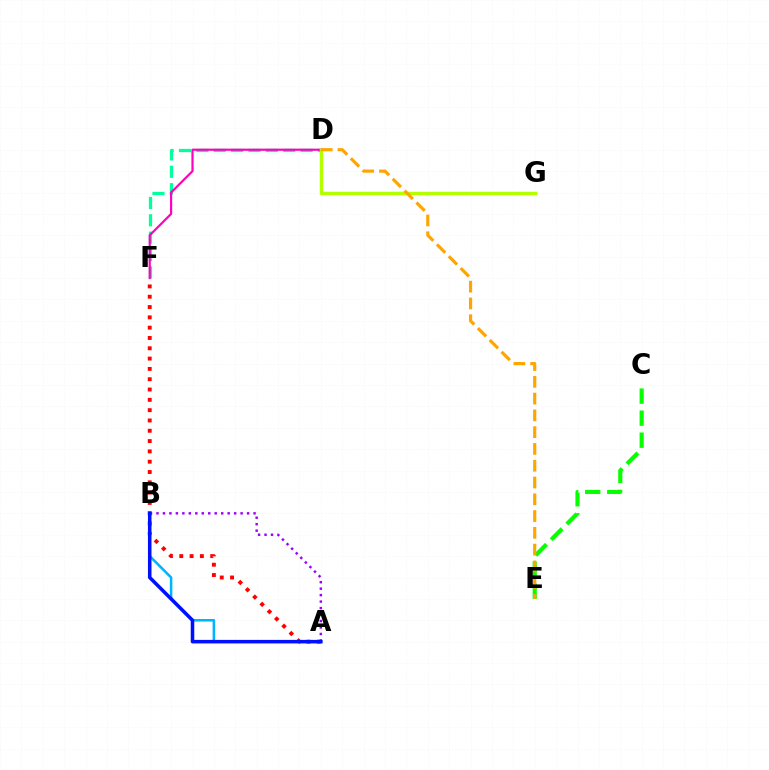{('C', 'E'): [{'color': '#08ff00', 'line_style': 'dashed', 'thickness': 2.99}], ('A', 'B'): [{'color': '#00b5ff', 'line_style': 'solid', 'thickness': 1.84}, {'color': '#9b00ff', 'line_style': 'dotted', 'thickness': 1.76}, {'color': '#0010ff', 'line_style': 'solid', 'thickness': 2.55}], ('D', 'F'): [{'color': '#00ff9d', 'line_style': 'dashed', 'thickness': 2.36}, {'color': '#ff00bd', 'line_style': 'solid', 'thickness': 1.57}], ('A', 'F'): [{'color': '#ff0000', 'line_style': 'dotted', 'thickness': 2.8}], ('D', 'G'): [{'color': '#b3ff00', 'line_style': 'solid', 'thickness': 2.51}], ('D', 'E'): [{'color': '#ffa500', 'line_style': 'dashed', 'thickness': 2.28}]}